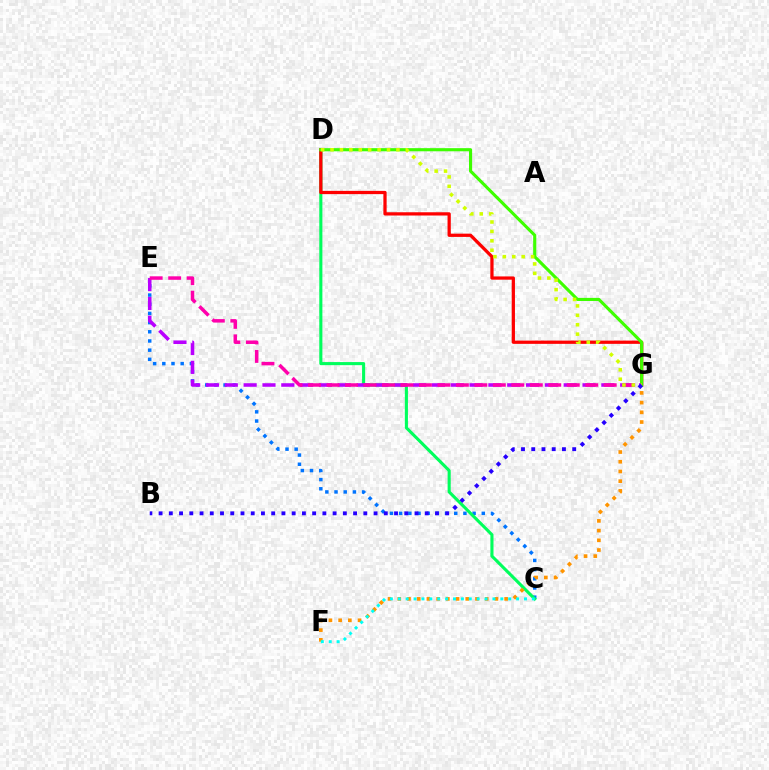{('C', 'E'): [{'color': '#0074ff', 'line_style': 'dotted', 'thickness': 2.5}], ('C', 'D'): [{'color': '#00ff5c', 'line_style': 'solid', 'thickness': 2.23}], ('D', 'G'): [{'color': '#ff0000', 'line_style': 'solid', 'thickness': 2.35}, {'color': '#3dff00', 'line_style': 'solid', 'thickness': 2.25}, {'color': '#d1ff00', 'line_style': 'dotted', 'thickness': 2.56}], ('F', 'G'): [{'color': '#ff9400', 'line_style': 'dotted', 'thickness': 2.64}], ('E', 'G'): [{'color': '#b900ff', 'line_style': 'dashed', 'thickness': 2.56}, {'color': '#ff00ac', 'line_style': 'dashed', 'thickness': 2.51}], ('C', 'F'): [{'color': '#00fff6', 'line_style': 'dotted', 'thickness': 2.14}], ('B', 'G'): [{'color': '#2500ff', 'line_style': 'dotted', 'thickness': 2.78}]}